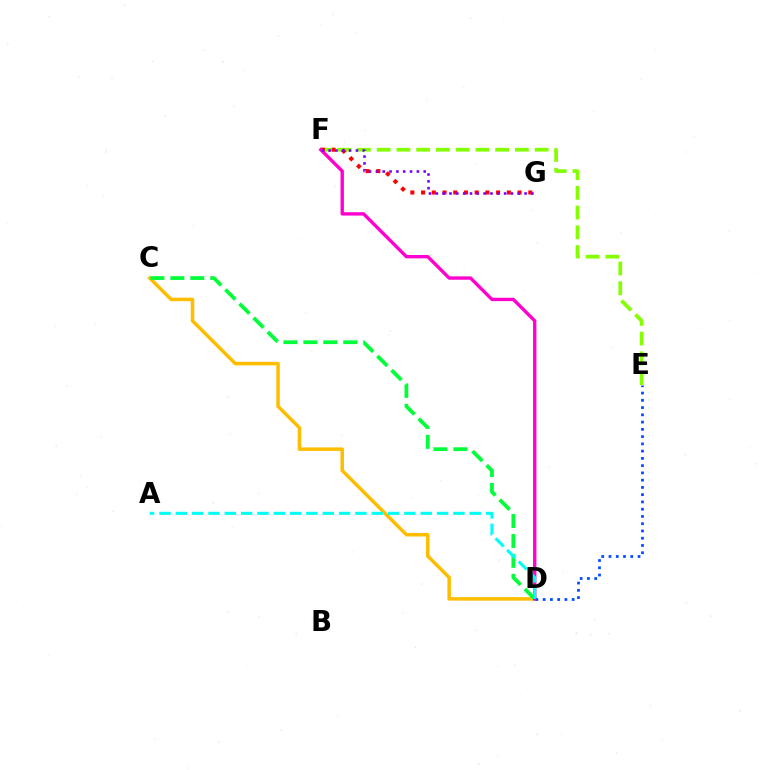{('C', 'D'): [{'color': '#ffbd00', 'line_style': 'solid', 'thickness': 2.54}, {'color': '#00ff39', 'line_style': 'dashed', 'thickness': 2.71}], ('E', 'F'): [{'color': '#84ff00', 'line_style': 'dashed', 'thickness': 2.68}], ('F', 'G'): [{'color': '#ff0000', 'line_style': 'dotted', 'thickness': 2.91}, {'color': '#7200ff', 'line_style': 'dotted', 'thickness': 1.86}], ('D', 'F'): [{'color': '#ff00cf', 'line_style': 'solid', 'thickness': 2.42}], ('D', 'E'): [{'color': '#004bff', 'line_style': 'dotted', 'thickness': 1.97}], ('A', 'D'): [{'color': '#00fff6', 'line_style': 'dashed', 'thickness': 2.22}]}